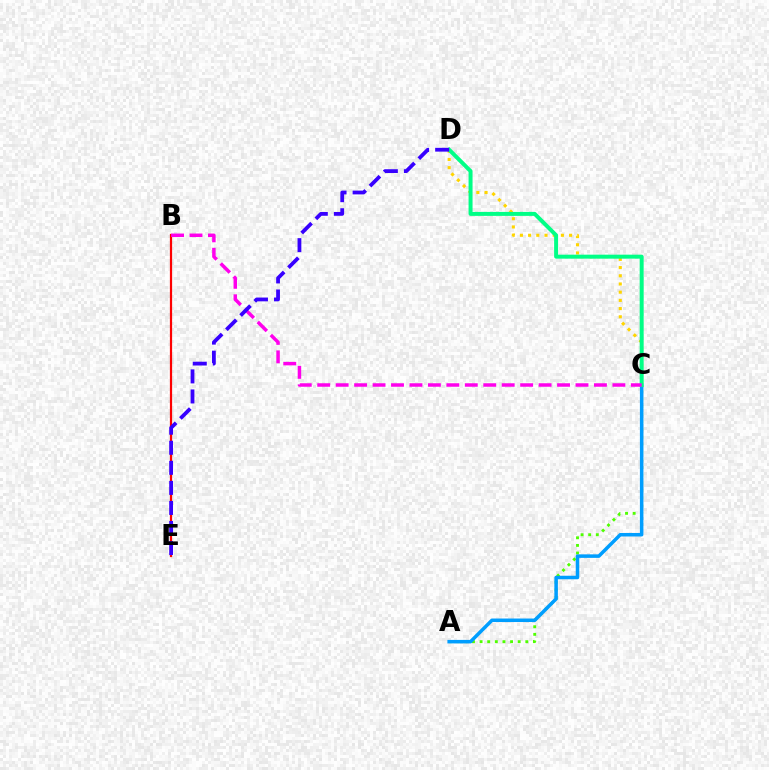{('A', 'C'): [{'color': '#4fff00', 'line_style': 'dotted', 'thickness': 2.07}, {'color': '#009eff', 'line_style': 'solid', 'thickness': 2.53}], ('B', 'E'): [{'color': '#ff0000', 'line_style': 'solid', 'thickness': 1.59}], ('C', 'D'): [{'color': '#ffd500', 'line_style': 'dotted', 'thickness': 2.23}, {'color': '#00ff86', 'line_style': 'solid', 'thickness': 2.87}], ('B', 'C'): [{'color': '#ff00ed', 'line_style': 'dashed', 'thickness': 2.51}], ('D', 'E'): [{'color': '#3700ff', 'line_style': 'dashed', 'thickness': 2.72}]}